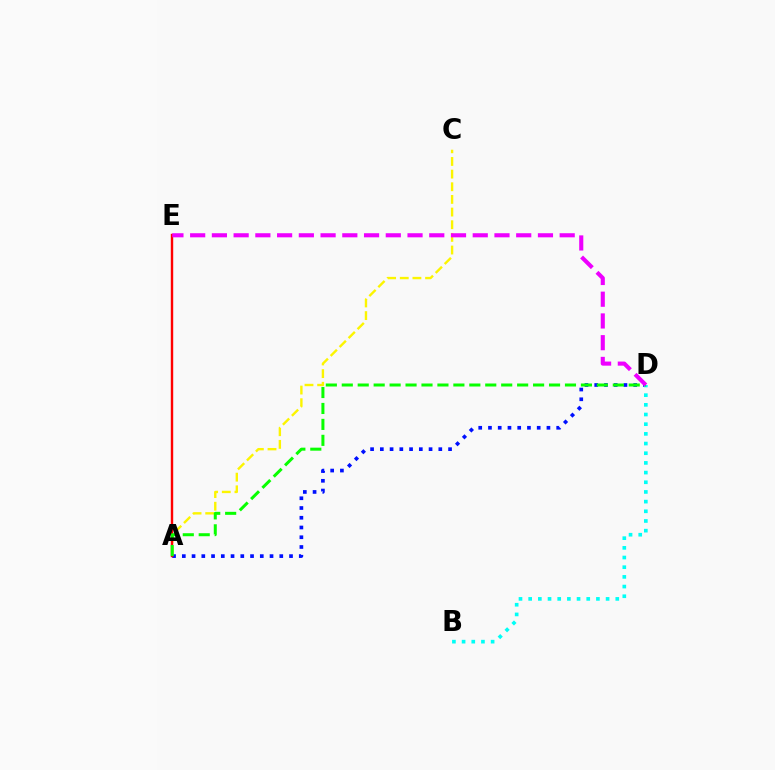{('A', 'D'): [{'color': '#0010ff', 'line_style': 'dotted', 'thickness': 2.65}, {'color': '#08ff00', 'line_style': 'dashed', 'thickness': 2.17}], ('A', 'C'): [{'color': '#fcf500', 'line_style': 'dashed', 'thickness': 1.72}], ('A', 'E'): [{'color': '#ff0000', 'line_style': 'solid', 'thickness': 1.74}], ('B', 'D'): [{'color': '#00fff6', 'line_style': 'dotted', 'thickness': 2.63}], ('D', 'E'): [{'color': '#ee00ff', 'line_style': 'dashed', 'thickness': 2.95}]}